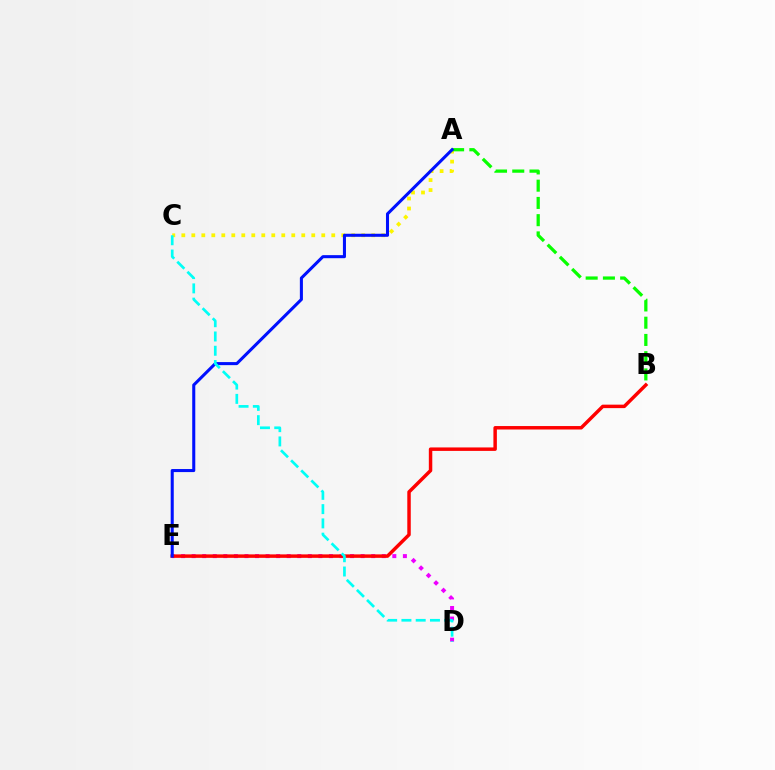{('D', 'E'): [{'color': '#ee00ff', 'line_style': 'dotted', 'thickness': 2.87}], ('A', 'C'): [{'color': '#fcf500', 'line_style': 'dotted', 'thickness': 2.72}], ('A', 'B'): [{'color': '#08ff00', 'line_style': 'dashed', 'thickness': 2.34}], ('B', 'E'): [{'color': '#ff0000', 'line_style': 'solid', 'thickness': 2.49}], ('A', 'E'): [{'color': '#0010ff', 'line_style': 'solid', 'thickness': 2.2}], ('C', 'D'): [{'color': '#00fff6', 'line_style': 'dashed', 'thickness': 1.94}]}